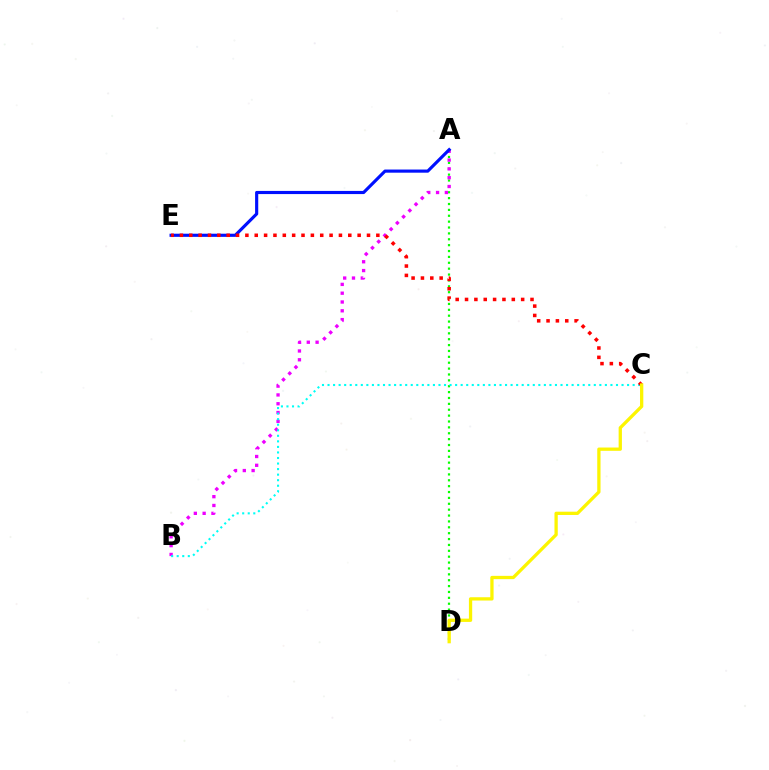{('A', 'D'): [{'color': '#08ff00', 'line_style': 'dotted', 'thickness': 1.6}], ('A', 'B'): [{'color': '#ee00ff', 'line_style': 'dotted', 'thickness': 2.39}], ('A', 'E'): [{'color': '#0010ff', 'line_style': 'solid', 'thickness': 2.27}], ('B', 'C'): [{'color': '#00fff6', 'line_style': 'dotted', 'thickness': 1.51}], ('C', 'E'): [{'color': '#ff0000', 'line_style': 'dotted', 'thickness': 2.54}], ('C', 'D'): [{'color': '#fcf500', 'line_style': 'solid', 'thickness': 2.36}]}